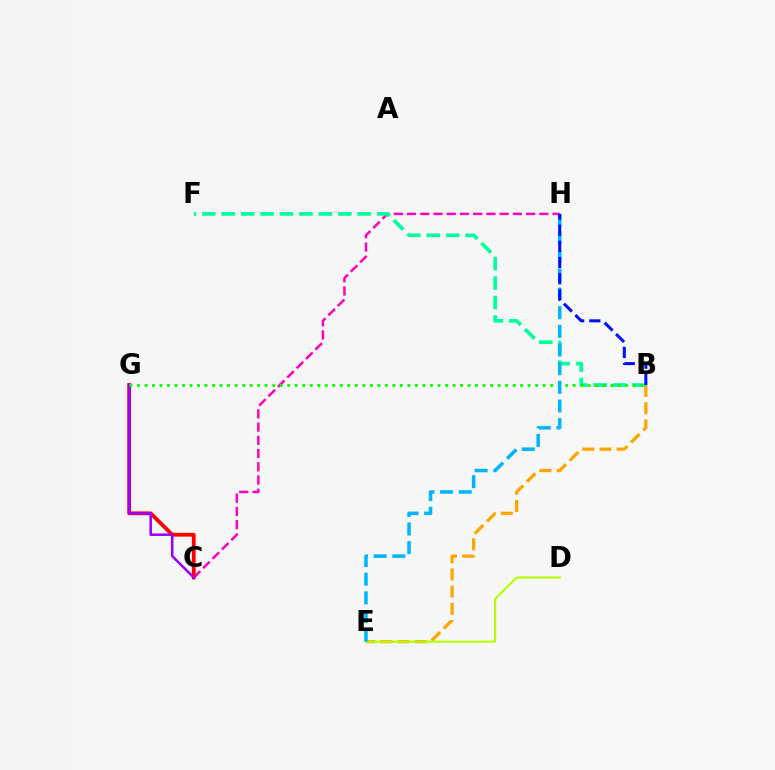{('C', 'H'): [{'color': '#ff00bd', 'line_style': 'dashed', 'thickness': 1.8}], ('C', 'G'): [{'color': '#ff0000', 'line_style': 'solid', 'thickness': 2.74}, {'color': '#9b00ff', 'line_style': 'solid', 'thickness': 1.82}], ('B', 'E'): [{'color': '#ffa500', 'line_style': 'dashed', 'thickness': 2.34}], ('B', 'F'): [{'color': '#00ff9d', 'line_style': 'dashed', 'thickness': 2.64}], ('D', 'E'): [{'color': '#b3ff00', 'line_style': 'solid', 'thickness': 1.53}], ('B', 'G'): [{'color': '#08ff00', 'line_style': 'dotted', 'thickness': 2.04}], ('E', 'H'): [{'color': '#00b5ff', 'line_style': 'dashed', 'thickness': 2.53}], ('B', 'H'): [{'color': '#0010ff', 'line_style': 'dashed', 'thickness': 2.2}]}